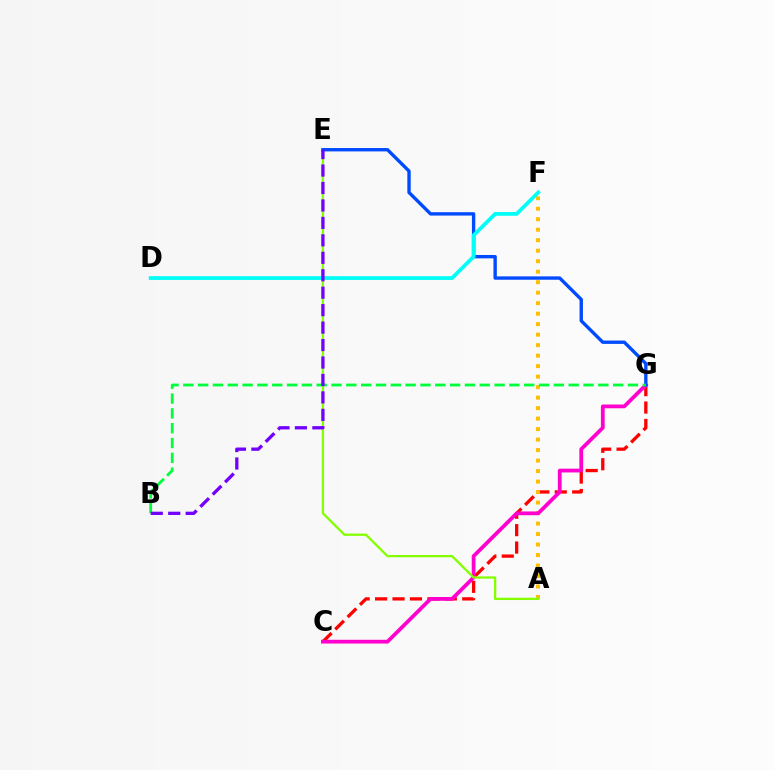{('C', 'G'): [{'color': '#ff0000', 'line_style': 'dashed', 'thickness': 2.37}, {'color': '#ff00cf', 'line_style': 'solid', 'thickness': 2.71}], ('A', 'F'): [{'color': '#ffbd00', 'line_style': 'dotted', 'thickness': 2.85}], ('A', 'E'): [{'color': '#84ff00', 'line_style': 'solid', 'thickness': 1.64}], ('E', 'G'): [{'color': '#004bff', 'line_style': 'solid', 'thickness': 2.43}], ('D', 'F'): [{'color': '#00fff6', 'line_style': 'solid', 'thickness': 2.7}], ('B', 'G'): [{'color': '#00ff39', 'line_style': 'dashed', 'thickness': 2.01}], ('B', 'E'): [{'color': '#7200ff', 'line_style': 'dashed', 'thickness': 2.37}]}